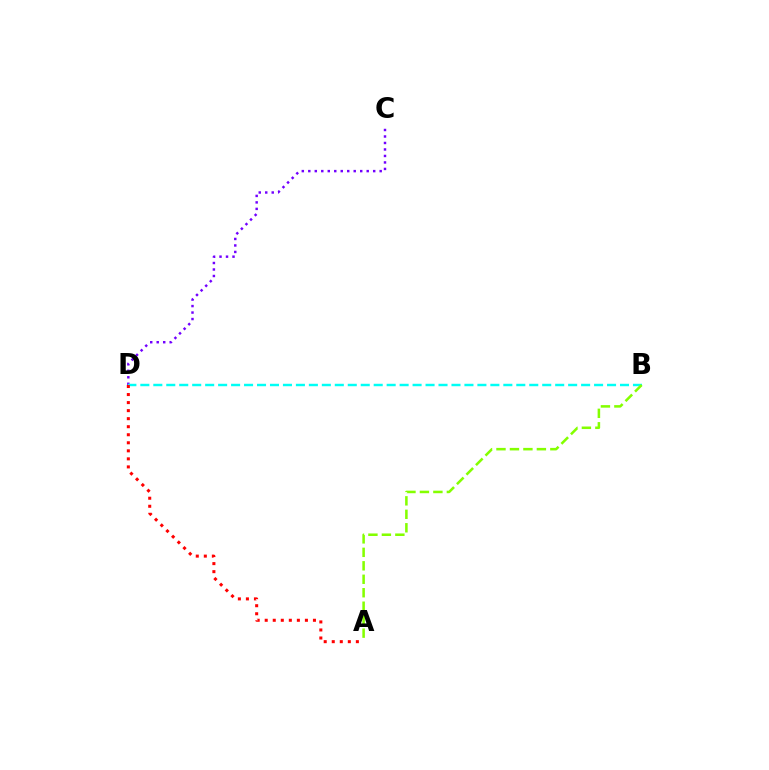{('C', 'D'): [{'color': '#7200ff', 'line_style': 'dotted', 'thickness': 1.76}], ('B', 'D'): [{'color': '#00fff6', 'line_style': 'dashed', 'thickness': 1.76}], ('A', 'D'): [{'color': '#ff0000', 'line_style': 'dotted', 'thickness': 2.18}], ('A', 'B'): [{'color': '#84ff00', 'line_style': 'dashed', 'thickness': 1.83}]}